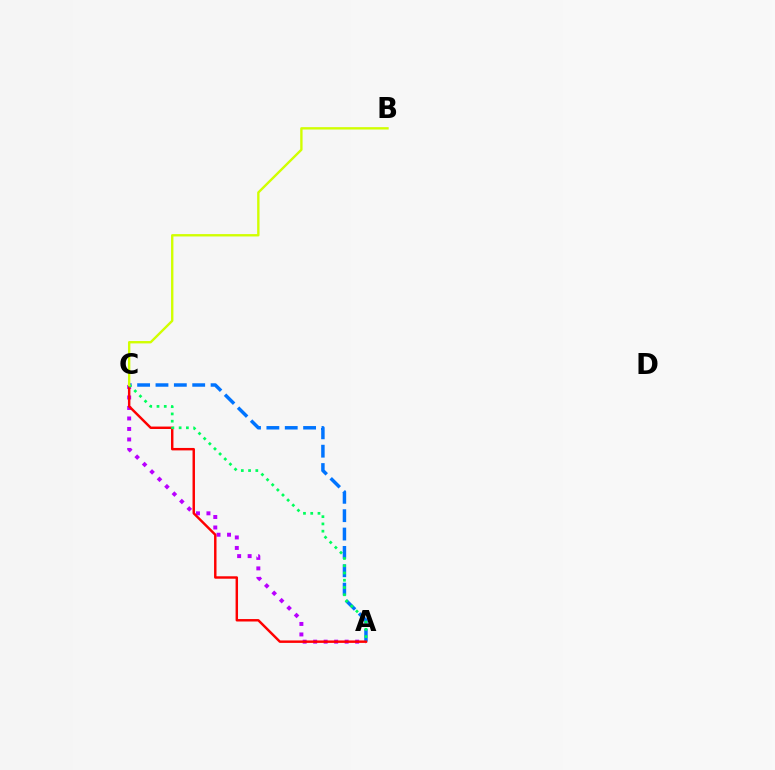{('A', 'C'): [{'color': '#b900ff', 'line_style': 'dotted', 'thickness': 2.85}, {'color': '#0074ff', 'line_style': 'dashed', 'thickness': 2.49}, {'color': '#ff0000', 'line_style': 'solid', 'thickness': 1.76}, {'color': '#00ff5c', 'line_style': 'dotted', 'thickness': 1.97}], ('B', 'C'): [{'color': '#d1ff00', 'line_style': 'solid', 'thickness': 1.71}]}